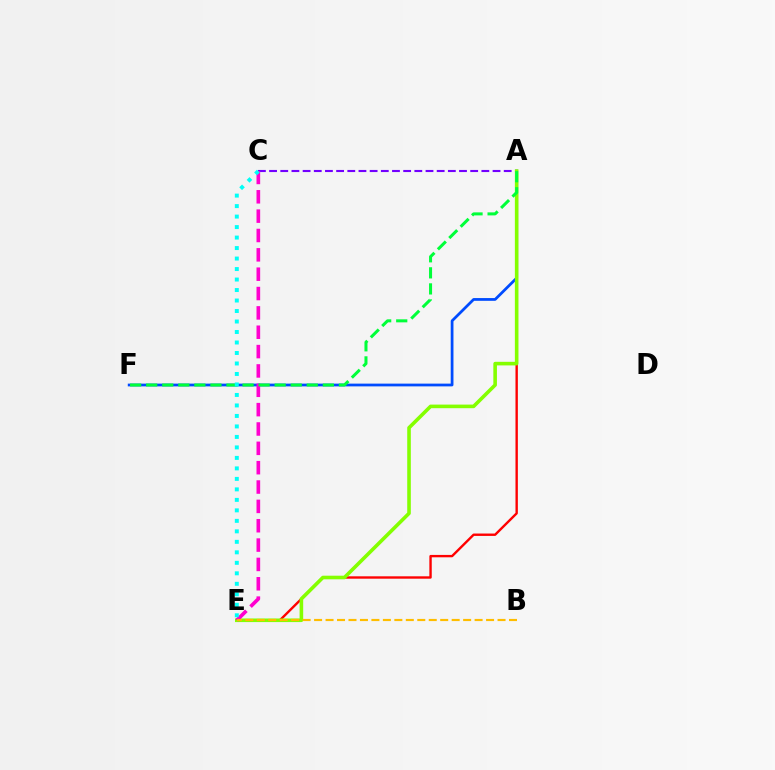{('A', 'F'): [{'color': '#004bff', 'line_style': 'solid', 'thickness': 1.98}, {'color': '#00ff39', 'line_style': 'dashed', 'thickness': 2.18}], ('A', 'E'): [{'color': '#ff0000', 'line_style': 'solid', 'thickness': 1.71}, {'color': '#84ff00', 'line_style': 'solid', 'thickness': 2.59}], ('A', 'C'): [{'color': '#7200ff', 'line_style': 'dashed', 'thickness': 1.52}], ('C', 'E'): [{'color': '#ff00cf', 'line_style': 'dashed', 'thickness': 2.63}, {'color': '#00fff6', 'line_style': 'dotted', 'thickness': 2.85}], ('B', 'E'): [{'color': '#ffbd00', 'line_style': 'dashed', 'thickness': 1.56}]}